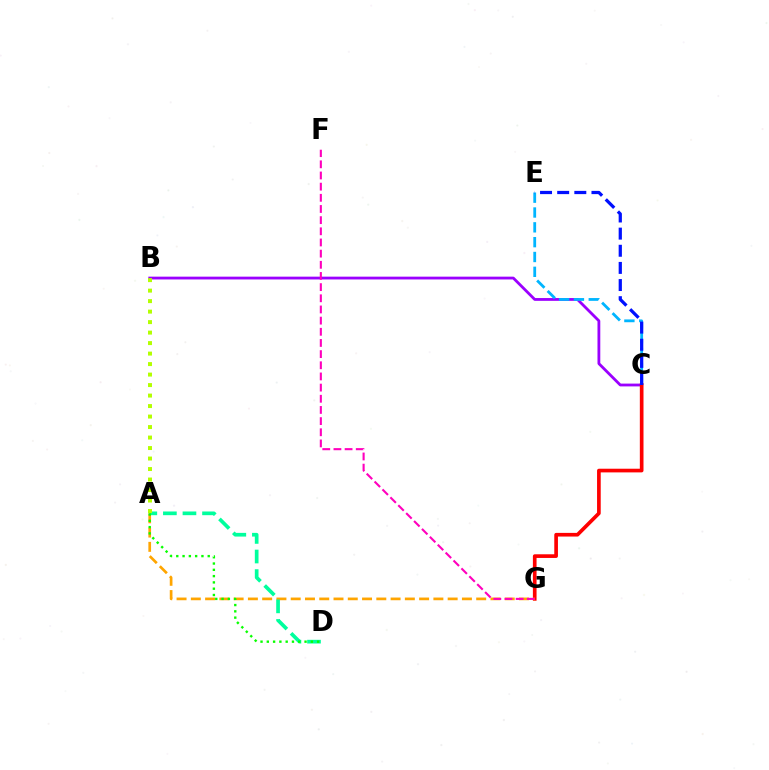{('B', 'C'): [{'color': '#9b00ff', 'line_style': 'solid', 'thickness': 2.02}], ('C', 'G'): [{'color': '#ff0000', 'line_style': 'solid', 'thickness': 2.64}], ('C', 'E'): [{'color': '#00b5ff', 'line_style': 'dashed', 'thickness': 2.01}, {'color': '#0010ff', 'line_style': 'dashed', 'thickness': 2.33}], ('A', 'G'): [{'color': '#ffa500', 'line_style': 'dashed', 'thickness': 1.94}], ('A', 'D'): [{'color': '#00ff9d', 'line_style': 'dashed', 'thickness': 2.66}, {'color': '#08ff00', 'line_style': 'dotted', 'thickness': 1.71}], ('A', 'B'): [{'color': '#b3ff00', 'line_style': 'dotted', 'thickness': 2.85}], ('F', 'G'): [{'color': '#ff00bd', 'line_style': 'dashed', 'thickness': 1.52}]}